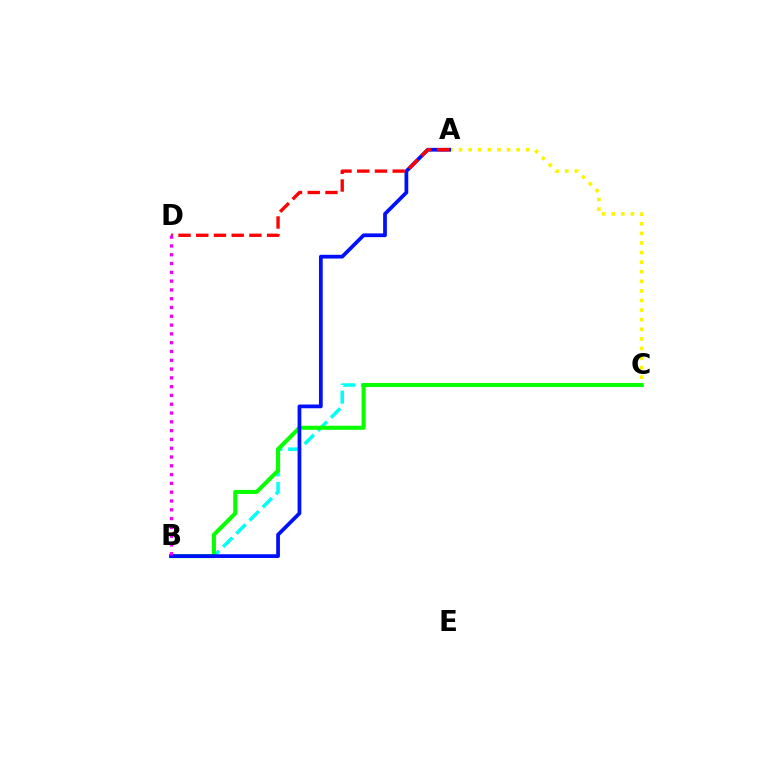{('B', 'C'): [{'color': '#00fff6', 'line_style': 'dashed', 'thickness': 2.53}, {'color': '#08ff00', 'line_style': 'solid', 'thickness': 2.93}], ('A', 'C'): [{'color': '#fcf500', 'line_style': 'dotted', 'thickness': 2.61}], ('A', 'B'): [{'color': '#0010ff', 'line_style': 'solid', 'thickness': 2.7}], ('A', 'D'): [{'color': '#ff0000', 'line_style': 'dashed', 'thickness': 2.41}], ('B', 'D'): [{'color': '#ee00ff', 'line_style': 'dotted', 'thickness': 2.39}]}